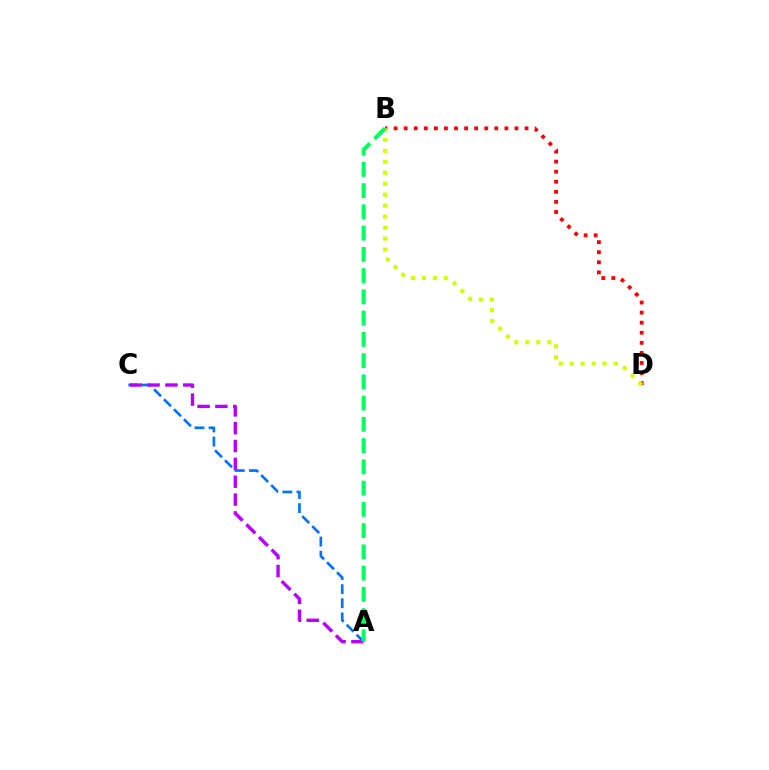{('A', 'C'): [{'color': '#0074ff', 'line_style': 'dashed', 'thickness': 1.92}, {'color': '#b900ff', 'line_style': 'dashed', 'thickness': 2.42}], ('B', 'D'): [{'color': '#ff0000', 'line_style': 'dotted', 'thickness': 2.74}, {'color': '#d1ff00', 'line_style': 'dotted', 'thickness': 2.98}], ('A', 'B'): [{'color': '#00ff5c', 'line_style': 'dashed', 'thickness': 2.89}]}